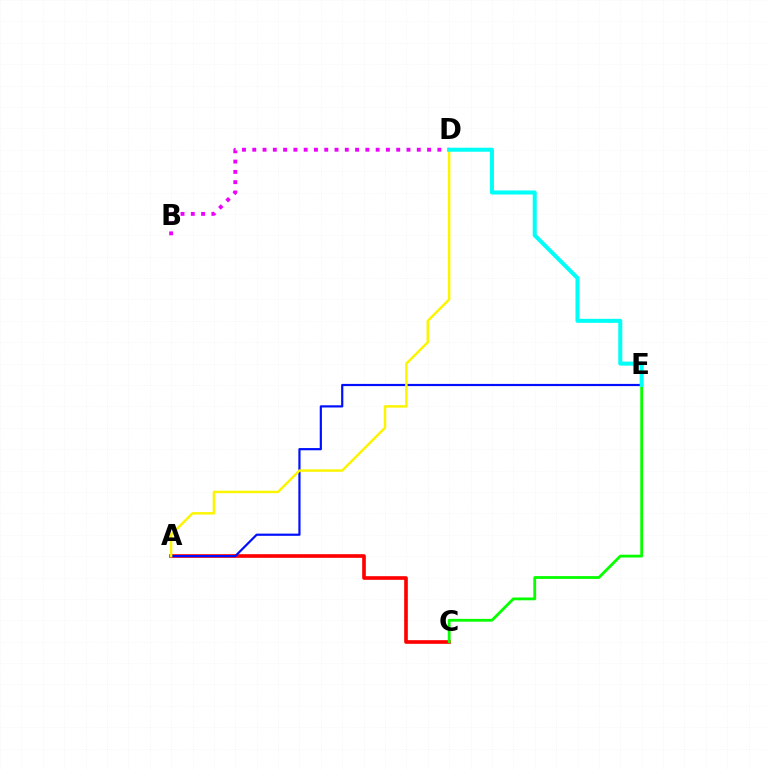{('A', 'C'): [{'color': '#ff0000', 'line_style': 'solid', 'thickness': 2.62}], ('C', 'E'): [{'color': '#08ff00', 'line_style': 'solid', 'thickness': 2.02}], ('A', 'E'): [{'color': '#0010ff', 'line_style': 'solid', 'thickness': 1.58}], ('B', 'D'): [{'color': '#ee00ff', 'line_style': 'dotted', 'thickness': 2.79}], ('A', 'D'): [{'color': '#fcf500', 'line_style': 'solid', 'thickness': 1.77}], ('D', 'E'): [{'color': '#00fff6', 'line_style': 'solid', 'thickness': 2.9}]}